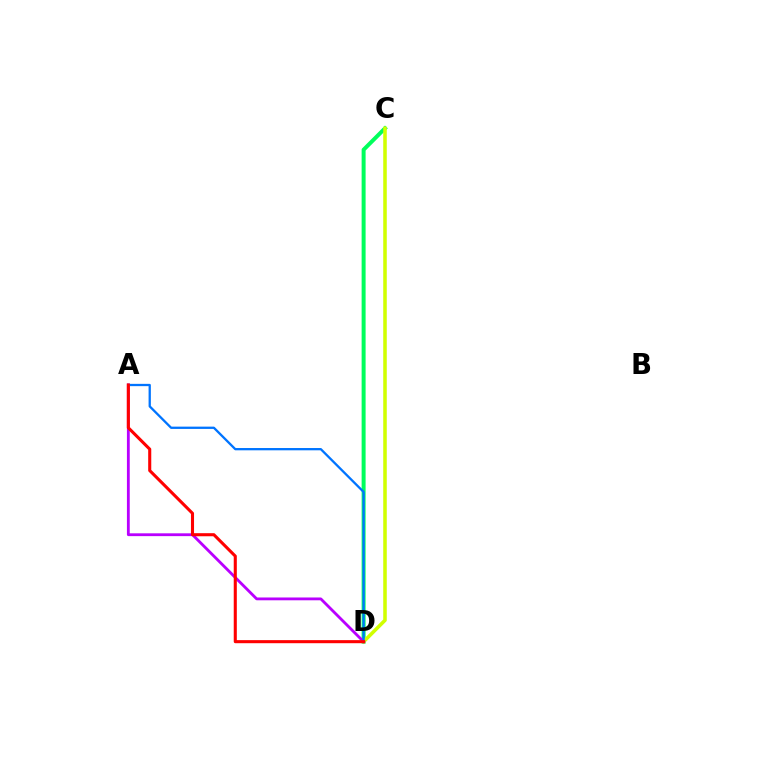{('C', 'D'): [{'color': '#00ff5c', 'line_style': 'solid', 'thickness': 2.86}, {'color': '#d1ff00', 'line_style': 'solid', 'thickness': 2.55}], ('A', 'D'): [{'color': '#b900ff', 'line_style': 'solid', 'thickness': 2.03}, {'color': '#0074ff', 'line_style': 'solid', 'thickness': 1.65}, {'color': '#ff0000', 'line_style': 'solid', 'thickness': 2.22}]}